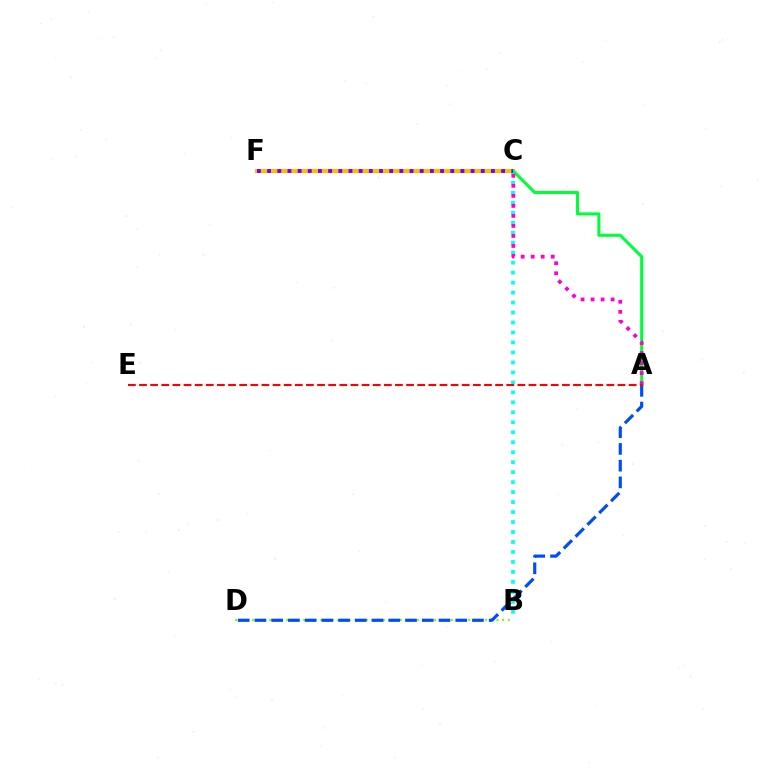{('B', 'D'): [{'color': '#84ff00', 'line_style': 'dotted', 'thickness': 1.54}], ('C', 'F'): [{'color': '#ffbd00', 'line_style': 'solid', 'thickness': 2.96}, {'color': '#7200ff', 'line_style': 'dotted', 'thickness': 2.76}], ('B', 'C'): [{'color': '#00fff6', 'line_style': 'dotted', 'thickness': 2.71}], ('A', 'C'): [{'color': '#00ff39', 'line_style': 'solid', 'thickness': 2.22}, {'color': '#ff00cf', 'line_style': 'dotted', 'thickness': 2.72}], ('A', 'D'): [{'color': '#004bff', 'line_style': 'dashed', 'thickness': 2.27}], ('A', 'E'): [{'color': '#ff0000', 'line_style': 'dashed', 'thickness': 1.51}]}